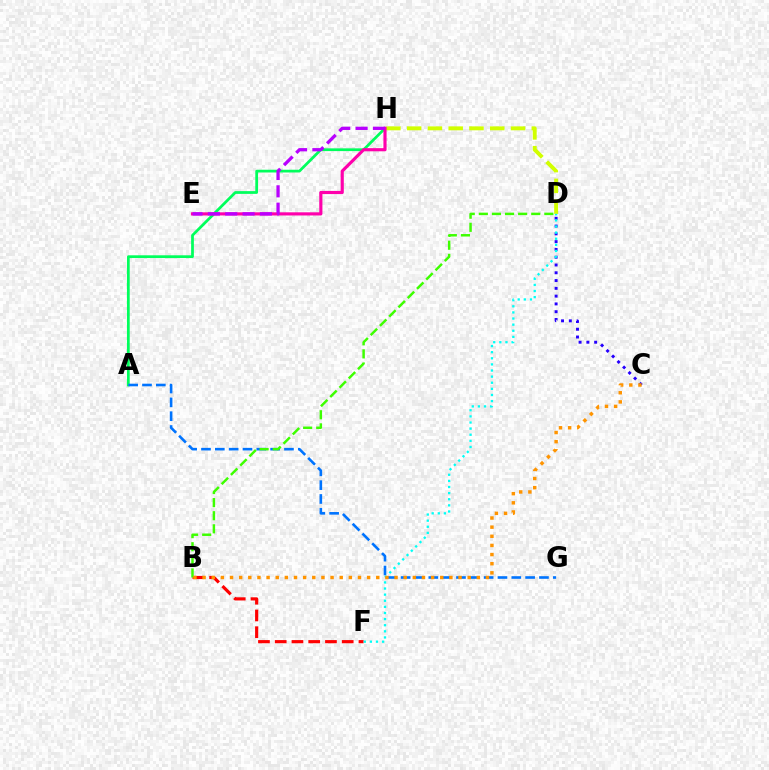{('A', 'H'): [{'color': '#00ff5c', 'line_style': 'solid', 'thickness': 1.98}], ('B', 'F'): [{'color': '#ff0000', 'line_style': 'dashed', 'thickness': 2.28}], ('D', 'H'): [{'color': '#d1ff00', 'line_style': 'dashed', 'thickness': 2.82}], ('E', 'H'): [{'color': '#ff00ac', 'line_style': 'solid', 'thickness': 2.27}, {'color': '#b900ff', 'line_style': 'dashed', 'thickness': 2.36}], ('C', 'D'): [{'color': '#2500ff', 'line_style': 'dotted', 'thickness': 2.11}], ('A', 'G'): [{'color': '#0074ff', 'line_style': 'dashed', 'thickness': 1.88}], ('B', 'D'): [{'color': '#3dff00', 'line_style': 'dashed', 'thickness': 1.78}], ('D', 'F'): [{'color': '#00fff6', 'line_style': 'dotted', 'thickness': 1.66}], ('B', 'C'): [{'color': '#ff9400', 'line_style': 'dotted', 'thickness': 2.48}]}